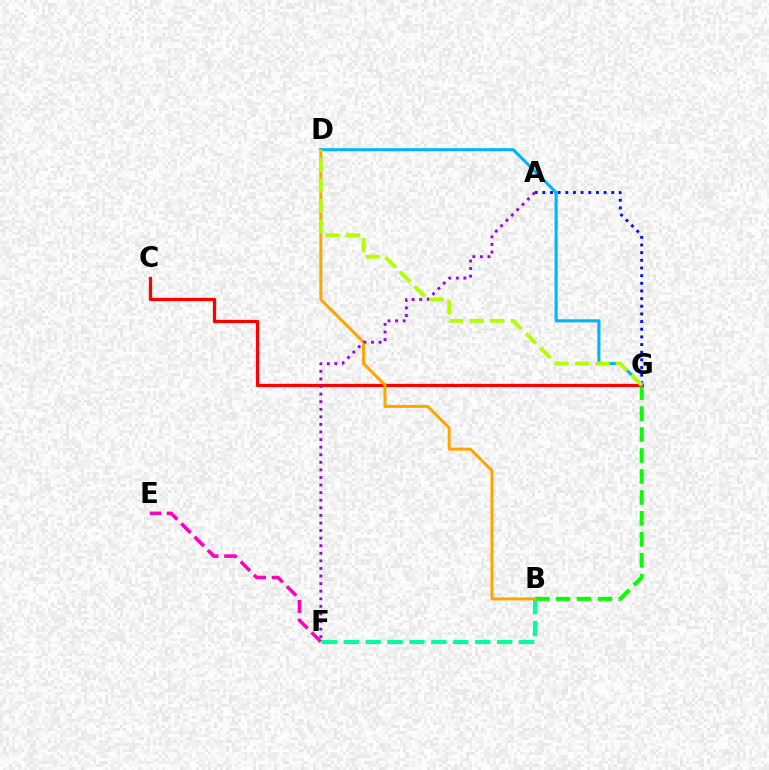{('A', 'G'): [{'color': '#0010ff', 'line_style': 'dotted', 'thickness': 2.08}], ('B', 'G'): [{'color': '#08ff00', 'line_style': 'dashed', 'thickness': 2.85}], ('C', 'G'): [{'color': '#ff0000', 'line_style': 'solid', 'thickness': 2.34}], ('B', 'F'): [{'color': '#00ff9d', 'line_style': 'dashed', 'thickness': 2.98}], ('B', 'D'): [{'color': '#ffa500', 'line_style': 'solid', 'thickness': 2.15}], ('E', 'F'): [{'color': '#ff00bd', 'line_style': 'dashed', 'thickness': 2.55}], ('A', 'F'): [{'color': '#9b00ff', 'line_style': 'dotted', 'thickness': 2.06}], ('D', 'G'): [{'color': '#00b5ff', 'line_style': 'solid', 'thickness': 2.22}, {'color': '#b3ff00', 'line_style': 'dashed', 'thickness': 2.78}]}